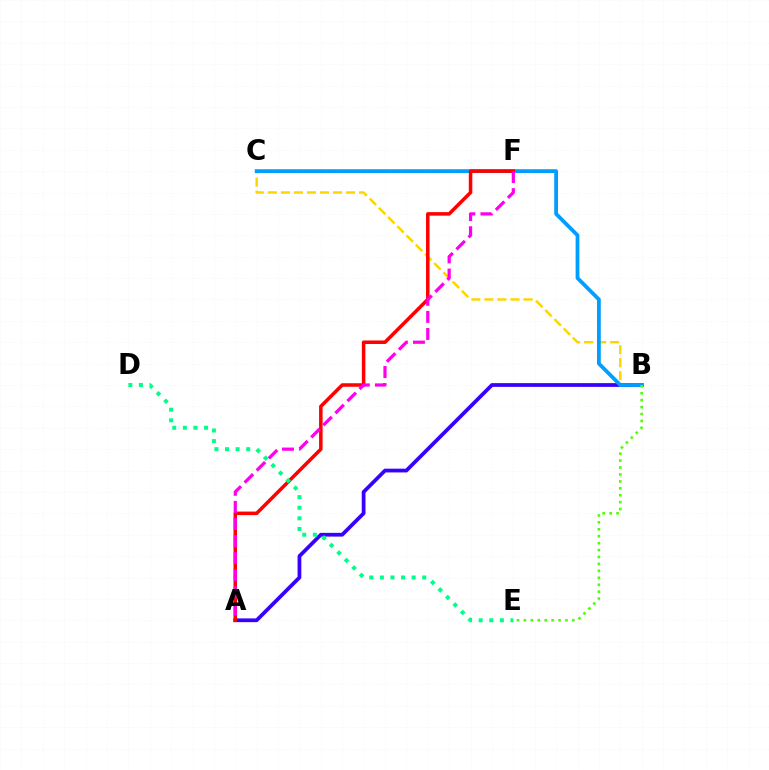{('A', 'B'): [{'color': '#3700ff', 'line_style': 'solid', 'thickness': 2.7}], ('B', 'C'): [{'color': '#ffd500', 'line_style': 'dashed', 'thickness': 1.77}, {'color': '#009eff', 'line_style': 'solid', 'thickness': 2.72}], ('A', 'F'): [{'color': '#ff0000', 'line_style': 'solid', 'thickness': 2.54}, {'color': '#ff00ed', 'line_style': 'dashed', 'thickness': 2.32}], ('D', 'E'): [{'color': '#00ff86', 'line_style': 'dotted', 'thickness': 2.88}], ('B', 'E'): [{'color': '#4fff00', 'line_style': 'dotted', 'thickness': 1.88}]}